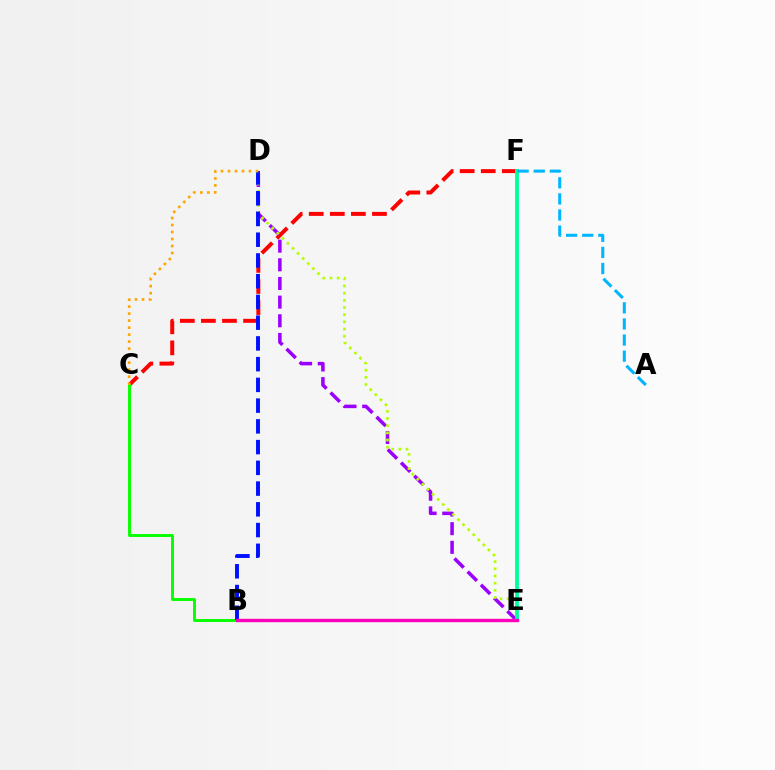{('C', 'F'): [{'color': '#ff0000', 'line_style': 'dashed', 'thickness': 2.86}], ('B', 'C'): [{'color': '#08ff00', 'line_style': 'solid', 'thickness': 2.12}], ('D', 'E'): [{'color': '#9b00ff', 'line_style': 'dashed', 'thickness': 2.54}, {'color': '#b3ff00', 'line_style': 'dotted', 'thickness': 1.95}], ('E', 'F'): [{'color': '#00ff9d', 'line_style': 'solid', 'thickness': 2.75}], ('B', 'D'): [{'color': '#0010ff', 'line_style': 'dashed', 'thickness': 2.82}], ('A', 'F'): [{'color': '#00b5ff', 'line_style': 'dashed', 'thickness': 2.19}], ('B', 'E'): [{'color': '#ff00bd', 'line_style': 'solid', 'thickness': 2.43}], ('C', 'D'): [{'color': '#ffa500', 'line_style': 'dotted', 'thickness': 1.9}]}